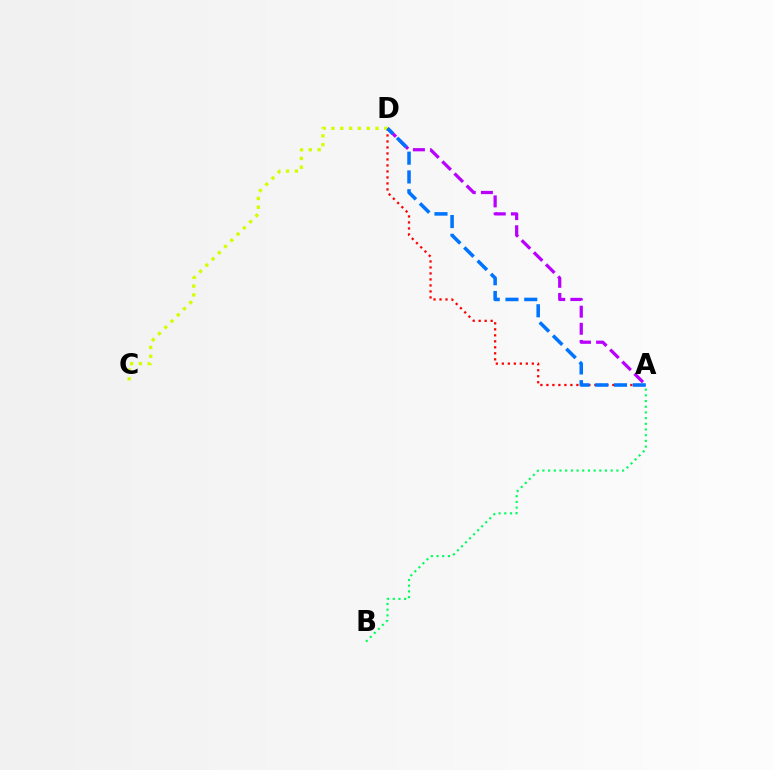{('A', 'D'): [{'color': '#ff0000', 'line_style': 'dotted', 'thickness': 1.63}, {'color': '#b900ff', 'line_style': 'dashed', 'thickness': 2.33}, {'color': '#0074ff', 'line_style': 'dashed', 'thickness': 2.55}], ('A', 'B'): [{'color': '#00ff5c', 'line_style': 'dotted', 'thickness': 1.55}], ('C', 'D'): [{'color': '#d1ff00', 'line_style': 'dotted', 'thickness': 2.39}]}